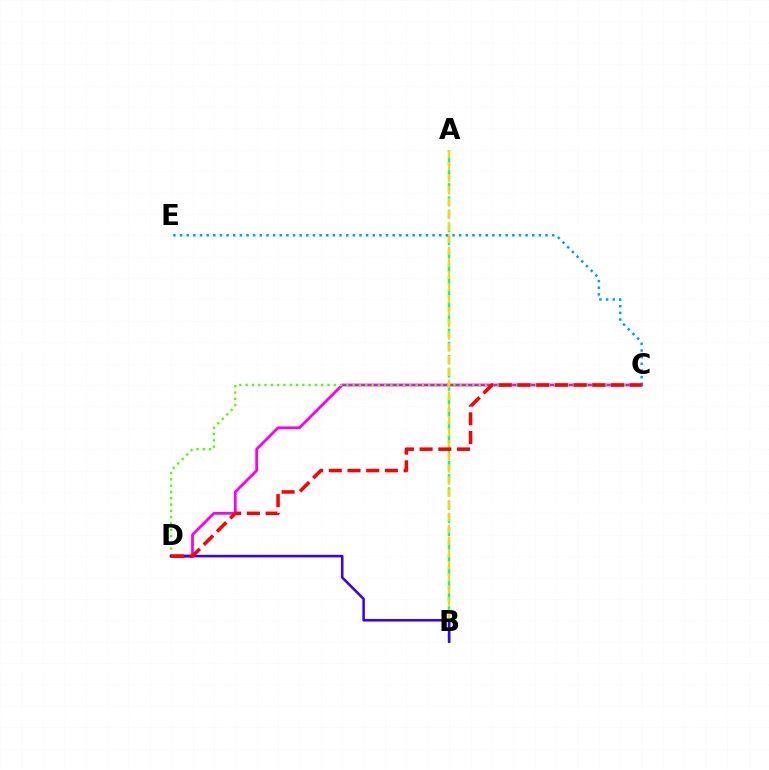{('C', 'D'): [{'color': '#ff00ed', 'line_style': 'solid', 'thickness': 2.01}, {'color': '#4fff00', 'line_style': 'dotted', 'thickness': 1.71}, {'color': '#ff0000', 'line_style': 'dashed', 'thickness': 2.54}], ('A', 'B'): [{'color': '#00ff86', 'line_style': 'dashed', 'thickness': 1.8}, {'color': '#ffd500', 'line_style': 'dashed', 'thickness': 1.64}], ('B', 'D'): [{'color': '#3700ff', 'line_style': 'solid', 'thickness': 1.84}], ('C', 'E'): [{'color': '#009eff', 'line_style': 'dotted', 'thickness': 1.81}]}